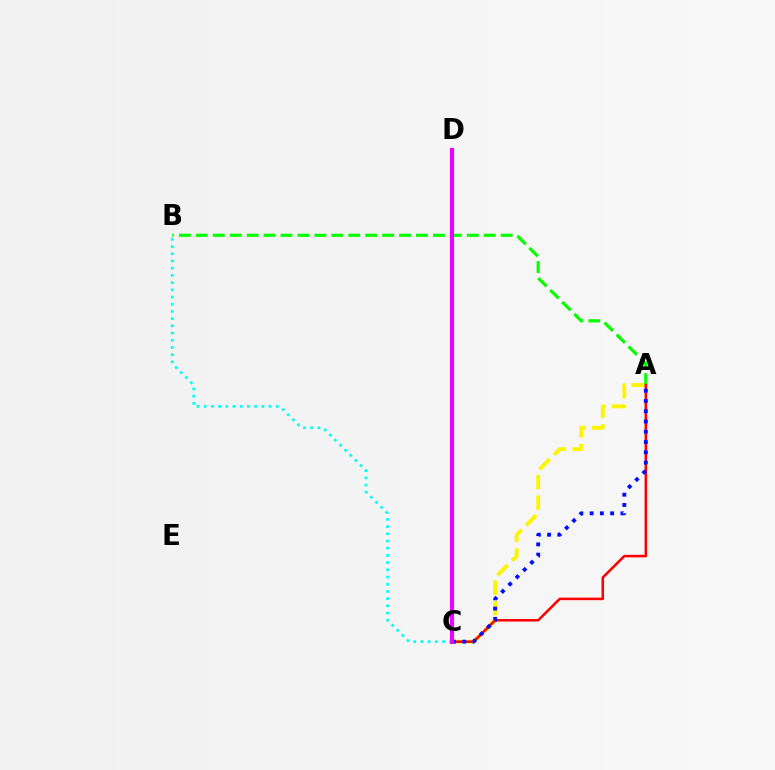{('A', 'C'): [{'color': '#fcf500', 'line_style': 'dashed', 'thickness': 2.79}, {'color': '#ff0000', 'line_style': 'solid', 'thickness': 1.82}, {'color': '#0010ff', 'line_style': 'dotted', 'thickness': 2.79}], ('B', 'C'): [{'color': '#00fff6', 'line_style': 'dotted', 'thickness': 1.96}], ('A', 'B'): [{'color': '#08ff00', 'line_style': 'dashed', 'thickness': 2.3}], ('C', 'D'): [{'color': '#ee00ff', 'line_style': 'solid', 'thickness': 2.96}]}